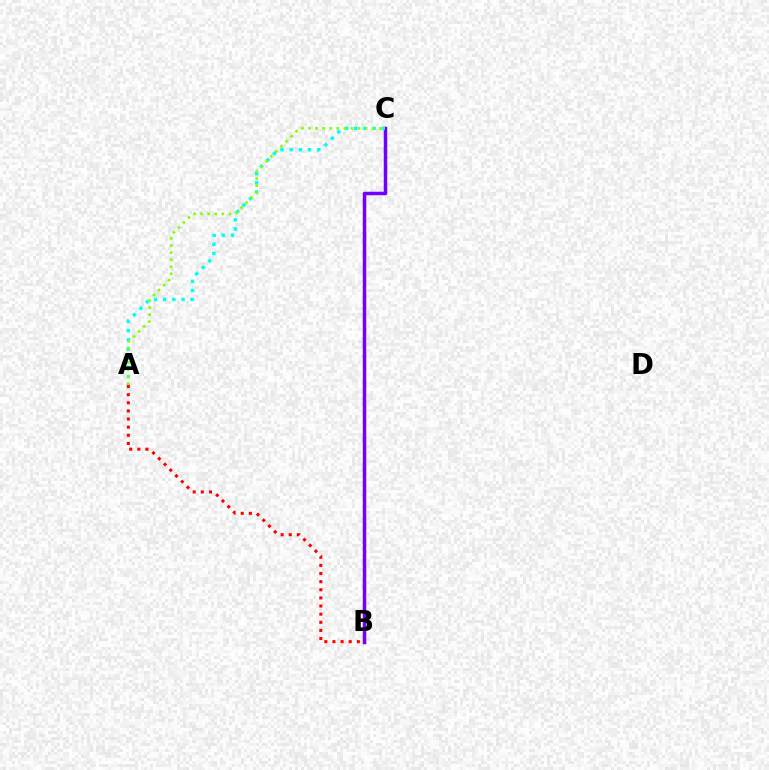{('B', 'C'): [{'color': '#7200ff', 'line_style': 'solid', 'thickness': 2.52}], ('A', 'C'): [{'color': '#00fff6', 'line_style': 'dotted', 'thickness': 2.49}, {'color': '#84ff00', 'line_style': 'dotted', 'thickness': 1.92}], ('A', 'B'): [{'color': '#ff0000', 'line_style': 'dotted', 'thickness': 2.21}]}